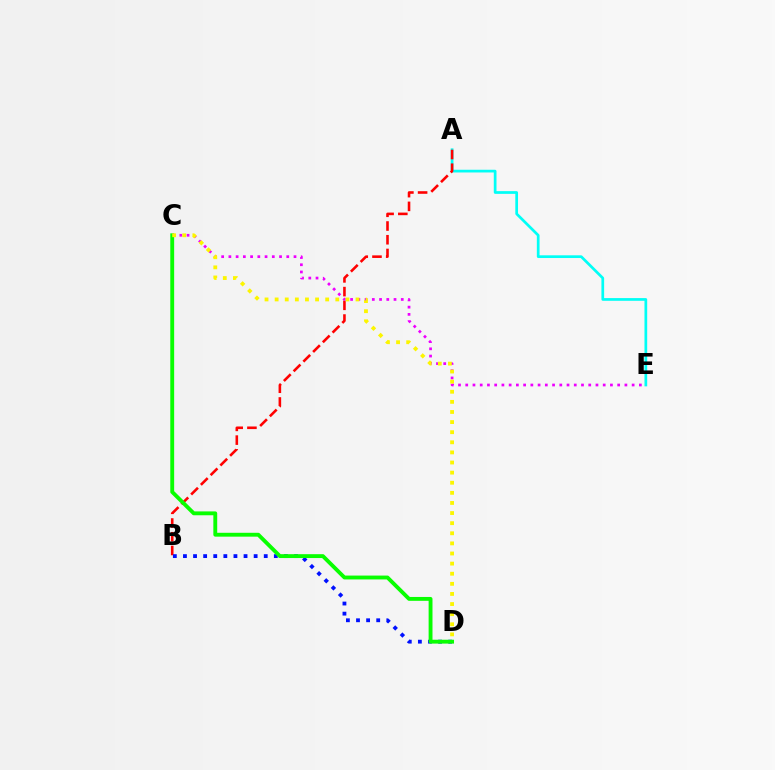{('A', 'E'): [{'color': '#00fff6', 'line_style': 'solid', 'thickness': 1.96}], ('A', 'B'): [{'color': '#ff0000', 'line_style': 'dashed', 'thickness': 1.86}], ('C', 'E'): [{'color': '#ee00ff', 'line_style': 'dotted', 'thickness': 1.97}], ('B', 'D'): [{'color': '#0010ff', 'line_style': 'dotted', 'thickness': 2.74}], ('C', 'D'): [{'color': '#08ff00', 'line_style': 'solid', 'thickness': 2.78}, {'color': '#fcf500', 'line_style': 'dotted', 'thickness': 2.75}]}